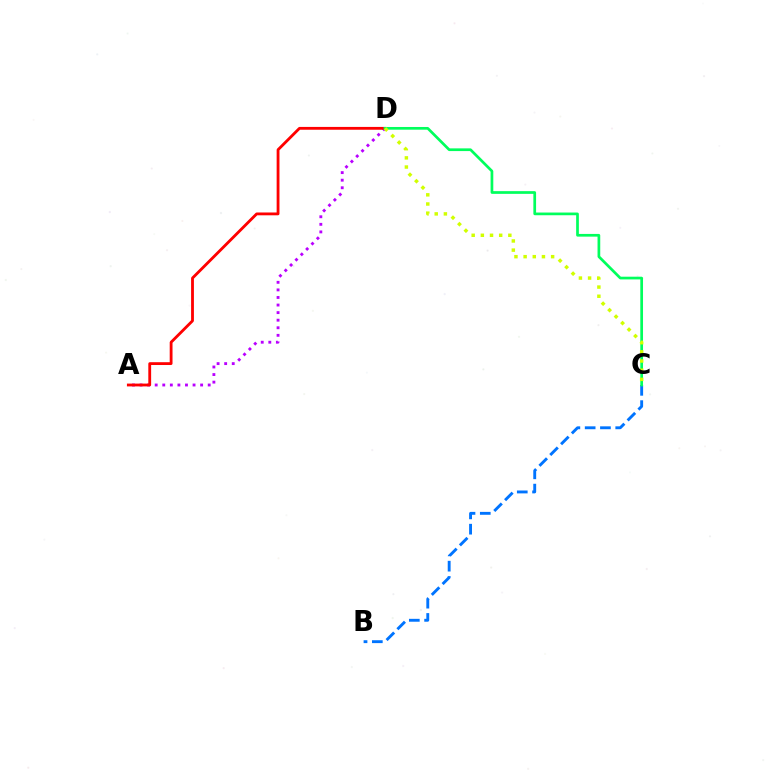{('A', 'D'): [{'color': '#b900ff', 'line_style': 'dotted', 'thickness': 2.06}, {'color': '#ff0000', 'line_style': 'solid', 'thickness': 2.03}], ('B', 'C'): [{'color': '#0074ff', 'line_style': 'dashed', 'thickness': 2.08}], ('C', 'D'): [{'color': '#00ff5c', 'line_style': 'solid', 'thickness': 1.95}, {'color': '#d1ff00', 'line_style': 'dotted', 'thickness': 2.49}]}